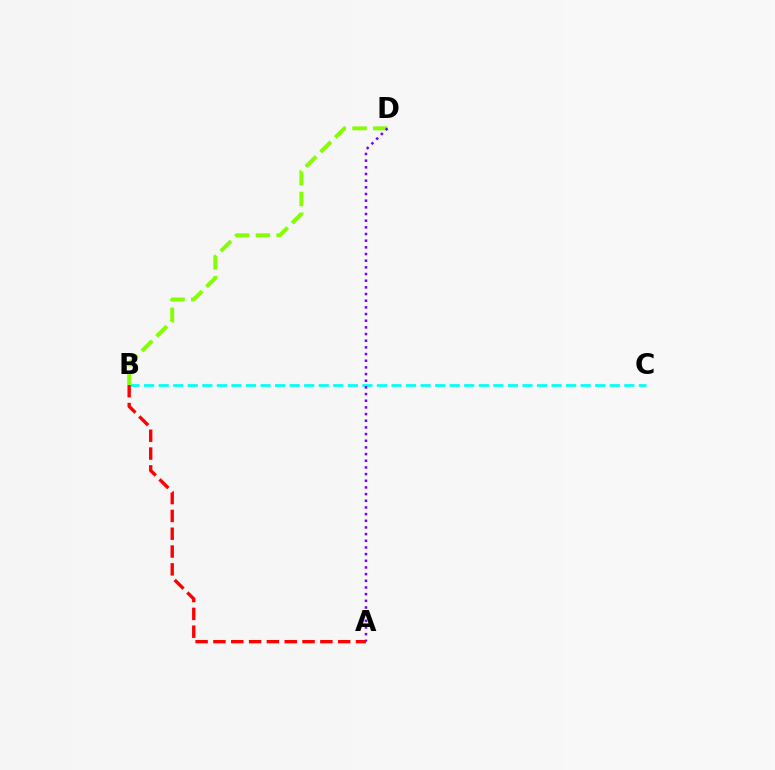{('B', 'C'): [{'color': '#00fff6', 'line_style': 'dashed', 'thickness': 1.98}], ('B', 'D'): [{'color': '#84ff00', 'line_style': 'dashed', 'thickness': 2.82}], ('A', 'D'): [{'color': '#7200ff', 'line_style': 'dotted', 'thickness': 1.81}], ('A', 'B'): [{'color': '#ff0000', 'line_style': 'dashed', 'thickness': 2.42}]}